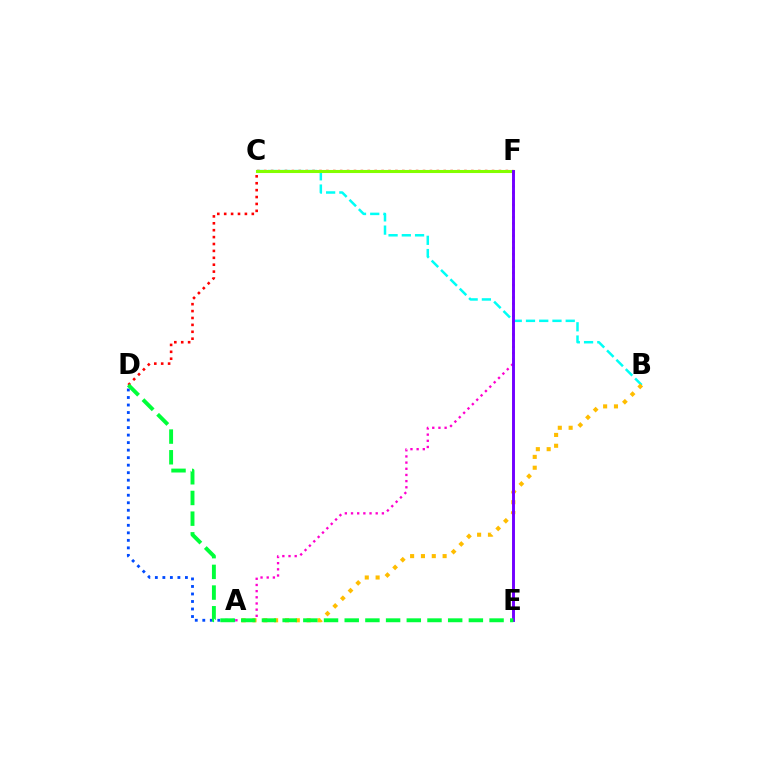{('B', 'C'): [{'color': '#00fff6', 'line_style': 'dashed', 'thickness': 1.8}], ('A', 'D'): [{'color': '#004bff', 'line_style': 'dotted', 'thickness': 2.04}], ('A', 'F'): [{'color': '#ff00cf', 'line_style': 'dotted', 'thickness': 1.68}], ('D', 'F'): [{'color': '#ff0000', 'line_style': 'dotted', 'thickness': 1.88}], ('A', 'B'): [{'color': '#ffbd00', 'line_style': 'dotted', 'thickness': 2.94}], ('C', 'F'): [{'color': '#84ff00', 'line_style': 'solid', 'thickness': 2.21}], ('E', 'F'): [{'color': '#7200ff', 'line_style': 'solid', 'thickness': 2.11}], ('D', 'E'): [{'color': '#00ff39', 'line_style': 'dashed', 'thickness': 2.81}]}